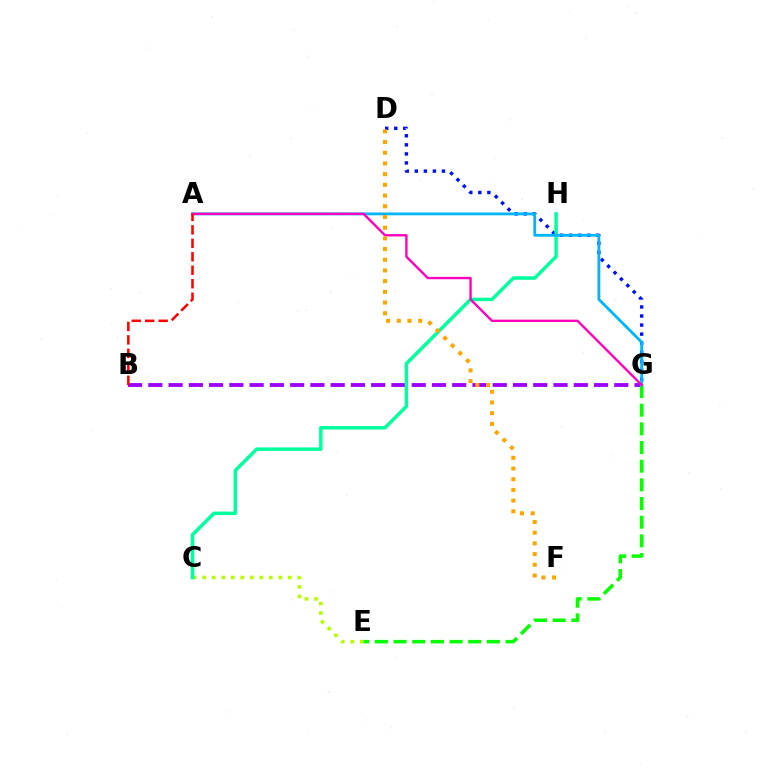{('B', 'G'): [{'color': '#9b00ff', 'line_style': 'dashed', 'thickness': 2.75}], ('D', 'G'): [{'color': '#0010ff', 'line_style': 'dotted', 'thickness': 2.46}], ('C', 'E'): [{'color': '#b3ff00', 'line_style': 'dotted', 'thickness': 2.58}], ('E', 'G'): [{'color': '#08ff00', 'line_style': 'dashed', 'thickness': 2.54}], ('C', 'H'): [{'color': '#00ff9d', 'line_style': 'solid', 'thickness': 2.5}], ('A', 'G'): [{'color': '#00b5ff', 'line_style': 'solid', 'thickness': 2.03}, {'color': '#ff00bd', 'line_style': 'solid', 'thickness': 1.7}], ('A', 'B'): [{'color': '#ff0000', 'line_style': 'dashed', 'thickness': 1.83}], ('D', 'F'): [{'color': '#ffa500', 'line_style': 'dotted', 'thickness': 2.91}]}